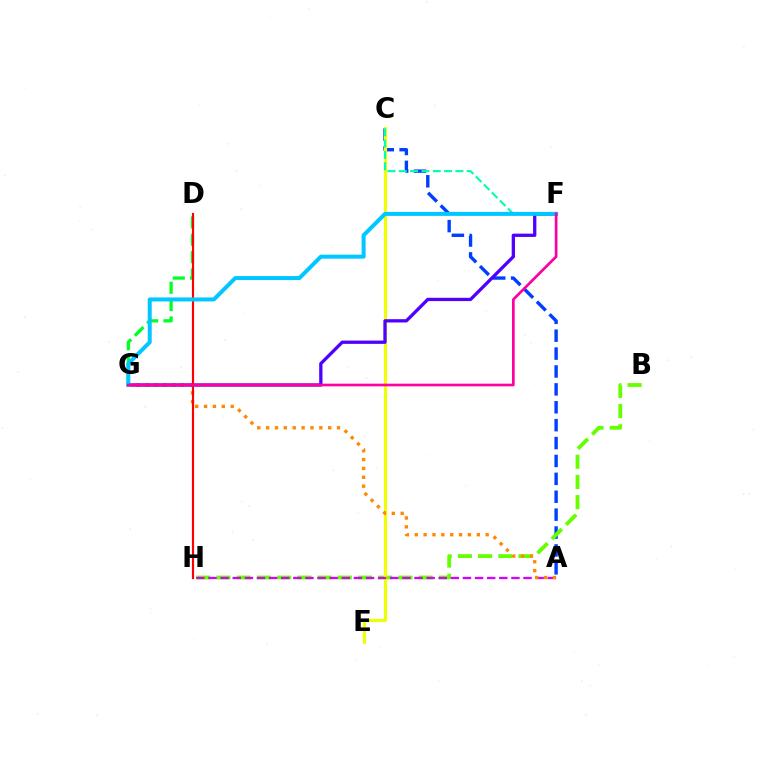{('A', 'C'): [{'color': '#003fff', 'line_style': 'dashed', 'thickness': 2.43}], ('B', 'H'): [{'color': '#66ff00', 'line_style': 'dashed', 'thickness': 2.75}], ('C', 'E'): [{'color': '#eeff00', 'line_style': 'solid', 'thickness': 2.25}], ('C', 'F'): [{'color': '#00ffaf', 'line_style': 'dashed', 'thickness': 1.54}], ('D', 'G'): [{'color': '#00ff27', 'line_style': 'dashed', 'thickness': 2.36}], ('A', 'H'): [{'color': '#d600ff', 'line_style': 'dashed', 'thickness': 1.65}], ('A', 'G'): [{'color': '#ff8800', 'line_style': 'dotted', 'thickness': 2.41}], ('F', 'G'): [{'color': '#4f00ff', 'line_style': 'solid', 'thickness': 2.37}, {'color': '#00c7ff', 'line_style': 'solid', 'thickness': 2.88}, {'color': '#ff00a0', 'line_style': 'solid', 'thickness': 1.93}], ('D', 'H'): [{'color': '#ff0000', 'line_style': 'solid', 'thickness': 1.56}]}